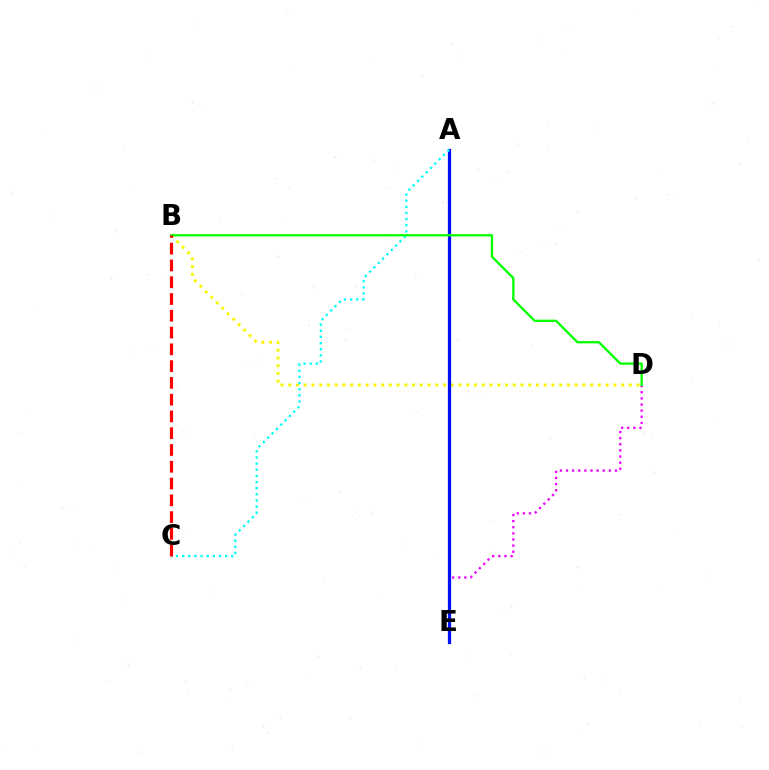{('B', 'D'): [{'color': '#fcf500', 'line_style': 'dotted', 'thickness': 2.1}, {'color': '#08ff00', 'line_style': 'solid', 'thickness': 1.67}], ('D', 'E'): [{'color': '#ee00ff', 'line_style': 'dotted', 'thickness': 1.66}], ('A', 'E'): [{'color': '#0010ff', 'line_style': 'solid', 'thickness': 2.34}], ('A', 'C'): [{'color': '#00fff6', 'line_style': 'dotted', 'thickness': 1.67}], ('B', 'C'): [{'color': '#ff0000', 'line_style': 'dashed', 'thickness': 2.28}]}